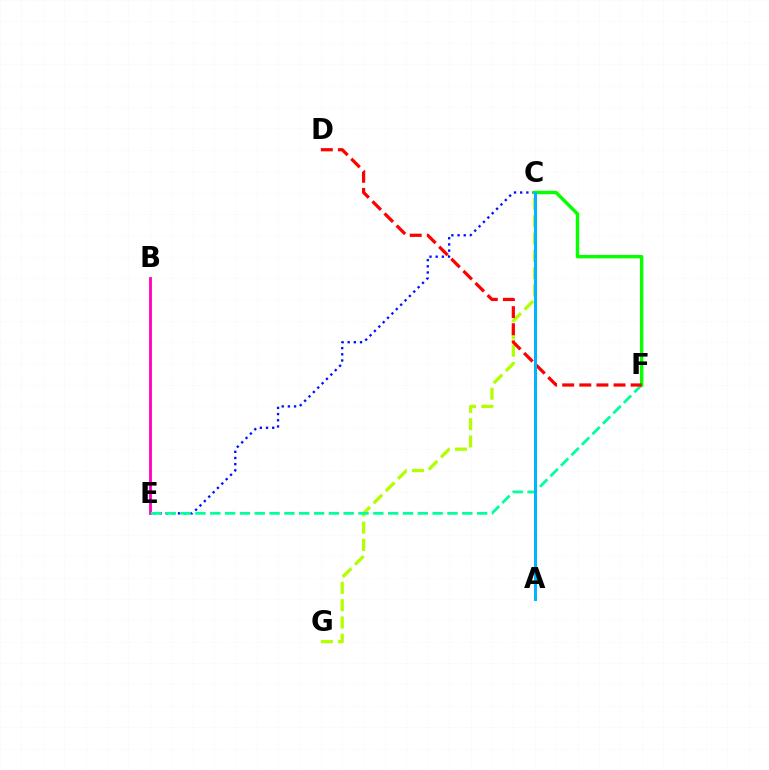{('C', 'G'): [{'color': '#b3ff00', 'line_style': 'dashed', 'thickness': 2.35}], ('C', 'E'): [{'color': '#0010ff', 'line_style': 'dotted', 'thickness': 1.68}], ('A', 'C'): [{'color': '#9b00ff', 'line_style': 'dotted', 'thickness': 1.85}, {'color': '#ffa500', 'line_style': 'dashed', 'thickness': 2.05}, {'color': '#00b5ff', 'line_style': 'solid', 'thickness': 2.15}], ('B', 'E'): [{'color': '#ff00bd', 'line_style': 'solid', 'thickness': 2.02}], ('E', 'F'): [{'color': '#00ff9d', 'line_style': 'dashed', 'thickness': 2.01}], ('C', 'F'): [{'color': '#08ff00', 'line_style': 'solid', 'thickness': 2.47}], ('D', 'F'): [{'color': '#ff0000', 'line_style': 'dashed', 'thickness': 2.32}]}